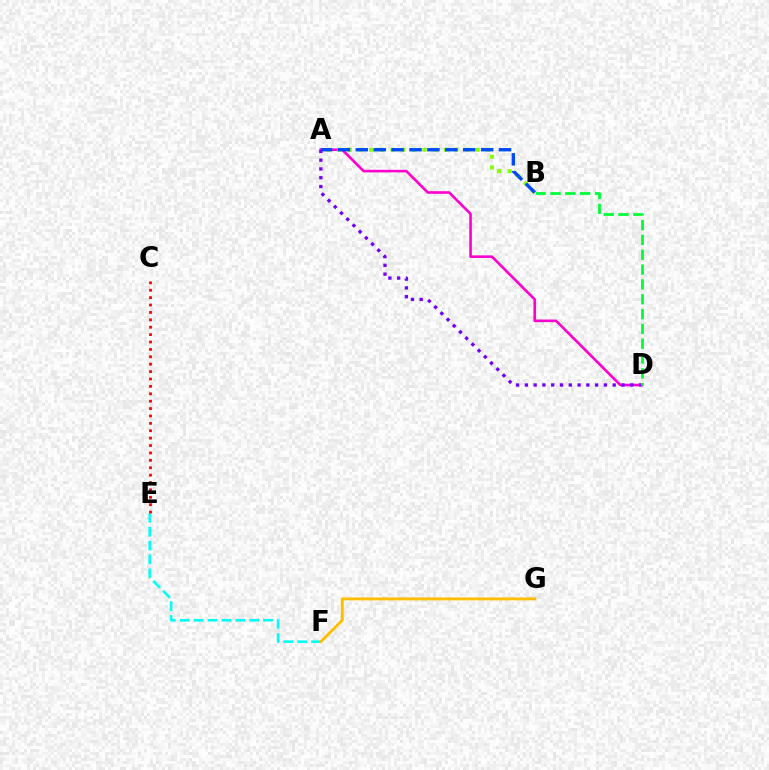{('E', 'F'): [{'color': '#00fff6', 'line_style': 'dashed', 'thickness': 1.89}], ('A', 'D'): [{'color': '#ff00cf', 'line_style': 'solid', 'thickness': 1.88}, {'color': '#7200ff', 'line_style': 'dotted', 'thickness': 2.39}], ('A', 'B'): [{'color': '#84ff00', 'line_style': 'dotted', 'thickness': 2.9}, {'color': '#004bff', 'line_style': 'dashed', 'thickness': 2.43}], ('C', 'E'): [{'color': '#ff0000', 'line_style': 'dotted', 'thickness': 2.01}], ('B', 'D'): [{'color': '#00ff39', 'line_style': 'dashed', 'thickness': 2.01}], ('F', 'G'): [{'color': '#ffbd00', 'line_style': 'solid', 'thickness': 2.09}]}